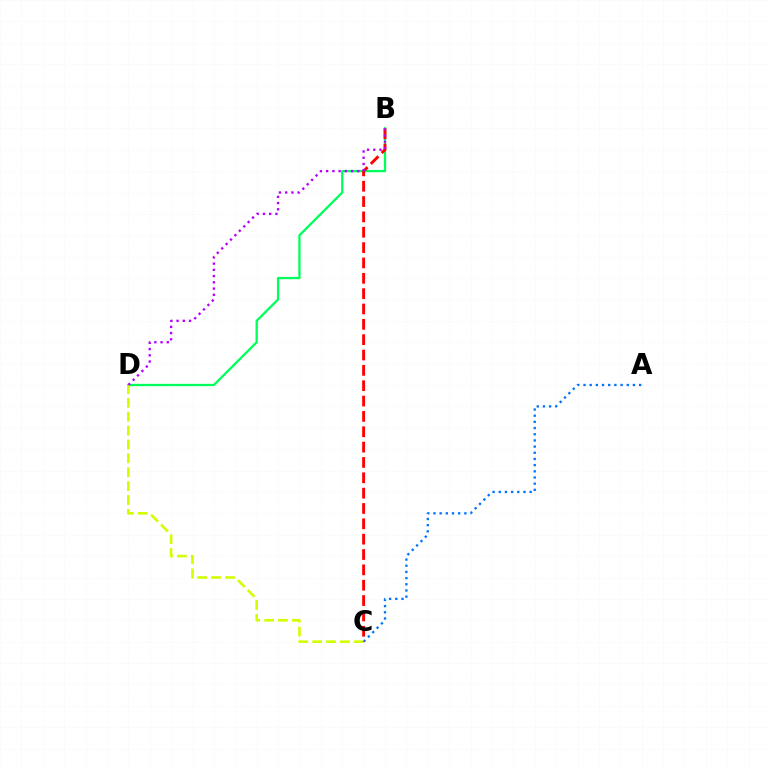{('B', 'D'): [{'color': '#00ff5c', 'line_style': 'solid', 'thickness': 1.66}, {'color': '#b900ff', 'line_style': 'dotted', 'thickness': 1.69}], ('A', 'C'): [{'color': '#0074ff', 'line_style': 'dotted', 'thickness': 1.68}], ('C', 'D'): [{'color': '#d1ff00', 'line_style': 'dashed', 'thickness': 1.89}], ('B', 'C'): [{'color': '#ff0000', 'line_style': 'dashed', 'thickness': 2.08}]}